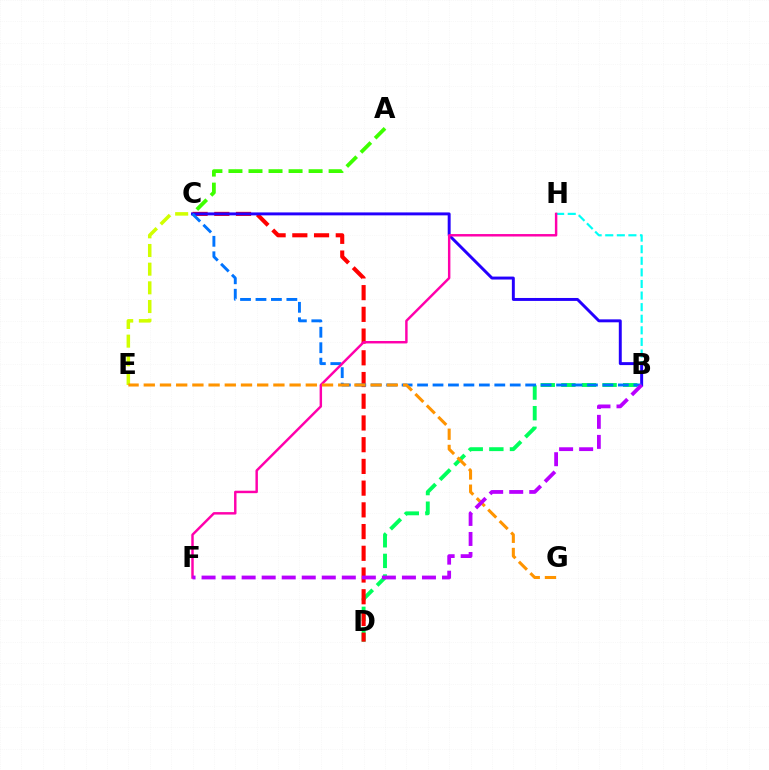{('B', 'H'): [{'color': '#00fff6', 'line_style': 'dashed', 'thickness': 1.57}], ('A', 'C'): [{'color': '#3dff00', 'line_style': 'dashed', 'thickness': 2.72}], ('B', 'D'): [{'color': '#00ff5c', 'line_style': 'dashed', 'thickness': 2.8}], ('C', 'D'): [{'color': '#ff0000', 'line_style': 'dashed', 'thickness': 2.95}], ('B', 'C'): [{'color': '#2500ff', 'line_style': 'solid', 'thickness': 2.12}, {'color': '#0074ff', 'line_style': 'dashed', 'thickness': 2.1}], ('C', 'E'): [{'color': '#d1ff00', 'line_style': 'dashed', 'thickness': 2.54}], ('F', 'H'): [{'color': '#ff00ac', 'line_style': 'solid', 'thickness': 1.77}], ('E', 'G'): [{'color': '#ff9400', 'line_style': 'dashed', 'thickness': 2.2}], ('B', 'F'): [{'color': '#b900ff', 'line_style': 'dashed', 'thickness': 2.72}]}